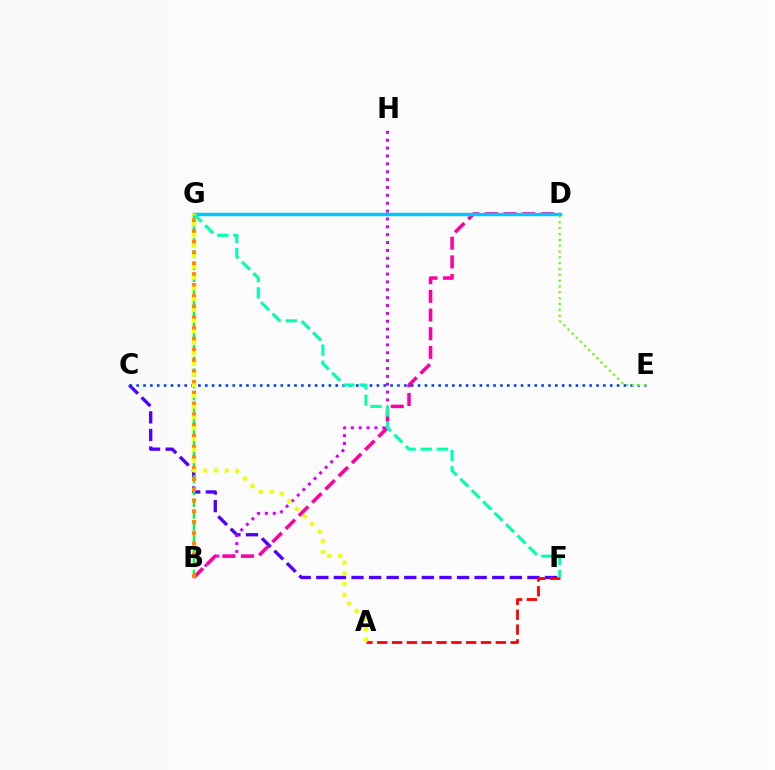{('C', 'F'): [{'color': '#4f00ff', 'line_style': 'dashed', 'thickness': 2.39}], ('B', 'H'): [{'color': '#d600ff', 'line_style': 'dotted', 'thickness': 2.14}], ('B', 'D'): [{'color': '#ff00a0', 'line_style': 'dashed', 'thickness': 2.54}], ('B', 'G'): [{'color': '#00ff27', 'line_style': 'dashed', 'thickness': 1.61}, {'color': '#ff8800', 'line_style': 'dotted', 'thickness': 2.93}], ('C', 'E'): [{'color': '#003fff', 'line_style': 'dotted', 'thickness': 1.86}], ('A', 'F'): [{'color': '#ff0000', 'line_style': 'dashed', 'thickness': 2.01}], ('D', 'G'): [{'color': '#00c7ff', 'line_style': 'solid', 'thickness': 2.49}], ('D', 'E'): [{'color': '#66ff00', 'line_style': 'dotted', 'thickness': 1.58}], ('F', 'G'): [{'color': '#00ffaf', 'line_style': 'dashed', 'thickness': 2.19}], ('A', 'G'): [{'color': '#eeff00', 'line_style': 'dotted', 'thickness': 2.92}]}